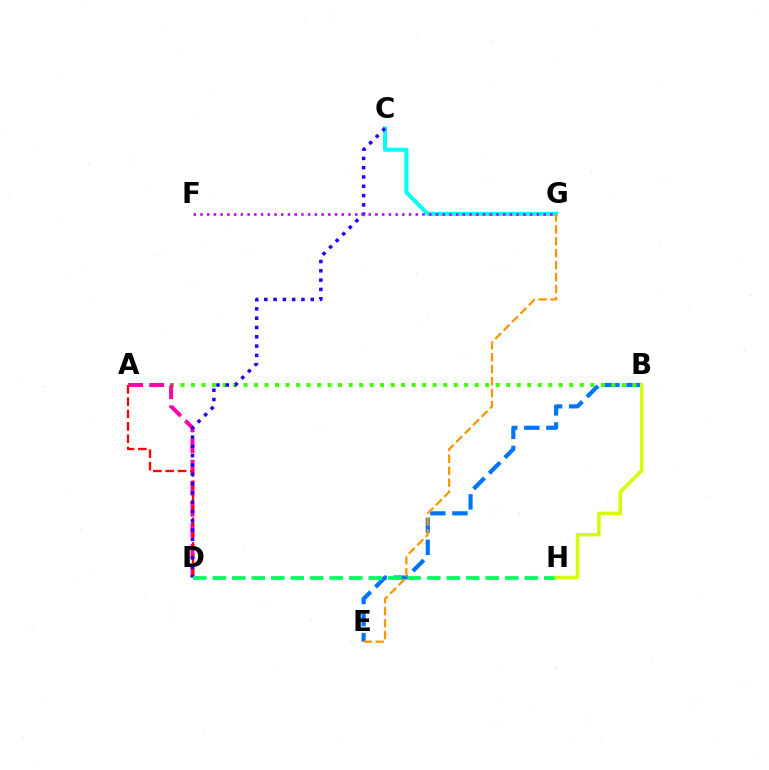{('B', 'E'): [{'color': '#0074ff', 'line_style': 'dashed', 'thickness': 3.0}], ('A', 'B'): [{'color': '#3dff00', 'line_style': 'dotted', 'thickness': 2.85}], ('C', 'G'): [{'color': '#00fff6', 'line_style': 'solid', 'thickness': 2.88}], ('A', 'D'): [{'color': '#ff00ac', 'line_style': 'dashed', 'thickness': 2.86}, {'color': '#ff0000', 'line_style': 'dashed', 'thickness': 1.68}], ('C', 'D'): [{'color': '#2500ff', 'line_style': 'dotted', 'thickness': 2.53}], ('F', 'G'): [{'color': '#b900ff', 'line_style': 'dotted', 'thickness': 1.83}], ('E', 'G'): [{'color': '#ff9400', 'line_style': 'dashed', 'thickness': 1.62}], ('D', 'H'): [{'color': '#00ff5c', 'line_style': 'dashed', 'thickness': 2.65}], ('B', 'H'): [{'color': '#d1ff00', 'line_style': 'solid', 'thickness': 2.49}]}